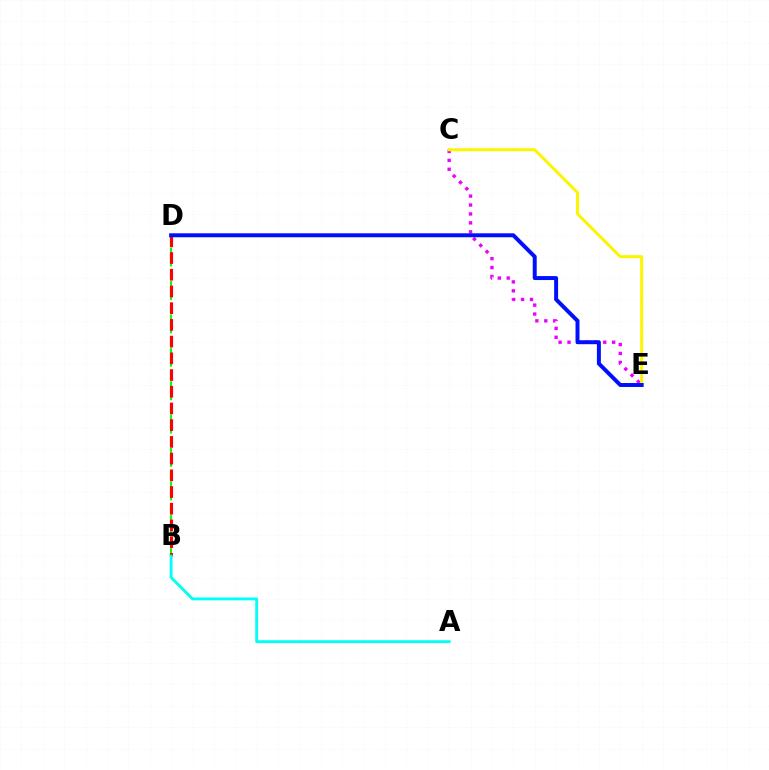{('C', 'E'): [{'color': '#ee00ff', 'line_style': 'dotted', 'thickness': 2.43}, {'color': '#fcf500', 'line_style': 'solid', 'thickness': 2.14}], ('B', 'D'): [{'color': '#08ff00', 'line_style': 'dashed', 'thickness': 1.51}, {'color': '#ff0000', 'line_style': 'dashed', 'thickness': 2.27}], ('D', 'E'): [{'color': '#0010ff', 'line_style': 'solid', 'thickness': 2.85}], ('A', 'B'): [{'color': '#00fff6', 'line_style': 'solid', 'thickness': 2.07}]}